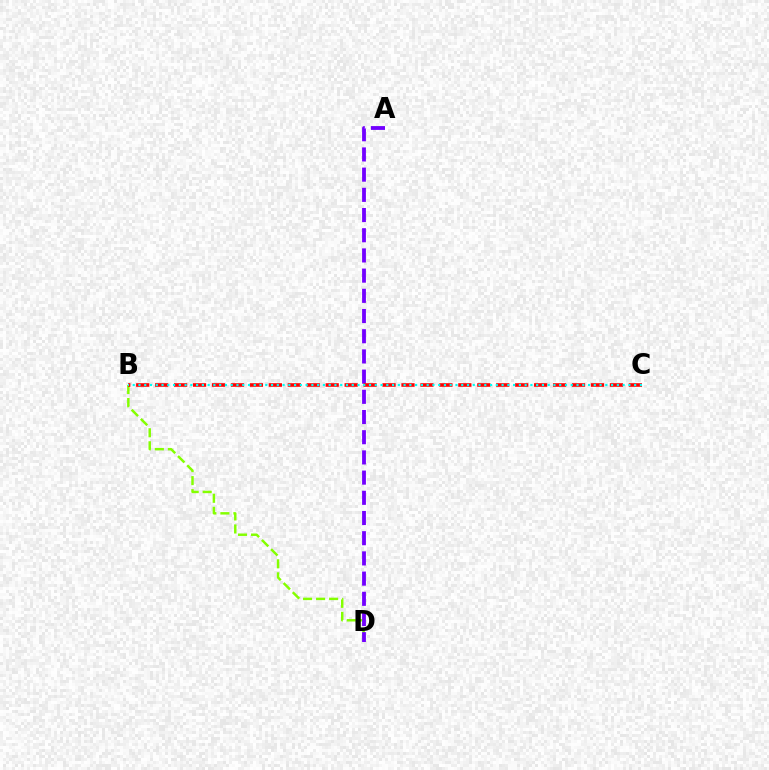{('B', 'D'): [{'color': '#84ff00', 'line_style': 'dashed', 'thickness': 1.77}], ('A', 'D'): [{'color': '#7200ff', 'line_style': 'dashed', 'thickness': 2.74}], ('B', 'C'): [{'color': '#ff0000', 'line_style': 'dashed', 'thickness': 2.57}, {'color': '#00fff6', 'line_style': 'dotted', 'thickness': 1.57}]}